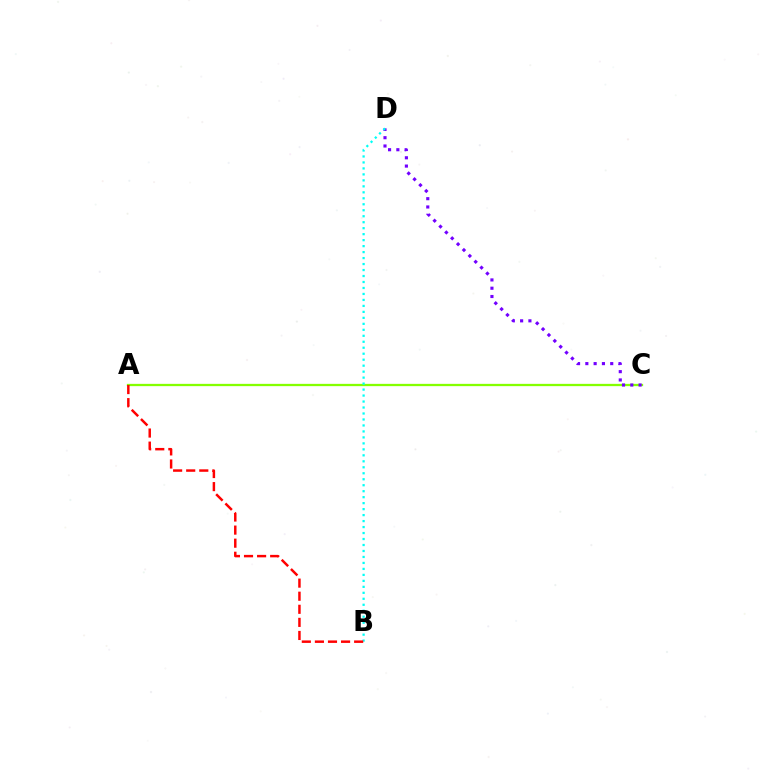{('A', 'C'): [{'color': '#84ff00', 'line_style': 'solid', 'thickness': 1.65}], ('C', 'D'): [{'color': '#7200ff', 'line_style': 'dotted', 'thickness': 2.25}], ('B', 'D'): [{'color': '#00fff6', 'line_style': 'dotted', 'thickness': 1.62}], ('A', 'B'): [{'color': '#ff0000', 'line_style': 'dashed', 'thickness': 1.78}]}